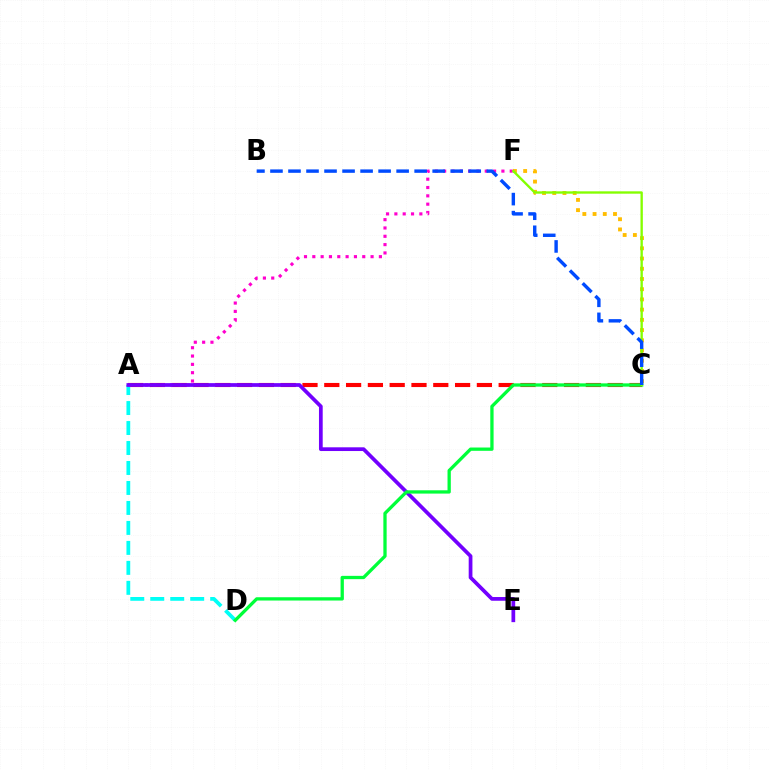{('C', 'F'): [{'color': '#ffbd00', 'line_style': 'dotted', 'thickness': 2.78}, {'color': '#84ff00', 'line_style': 'solid', 'thickness': 1.69}], ('A', 'C'): [{'color': '#ff0000', 'line_style': 'dashed', 'thickness': 2.96}], ('A', 'D'): [{'color': '#00fff6', 'line_style': 'dashed', 'thickness': 2.71}], ('A', 'F'): [{'color': '#ff00cf', 'line_style': 'dotted', 'thickness': 2.26}], ('A', 'E'): [{'color': '#7200ff', 'line_style': 'solid', 'thickness': 2.69}], ('C', 'D'): [{'color': '#00ff39', 'line_style': 'solid', 'thickness': 2.37}], ('B', 'C'): [{'color': '#004bff', 'line_style': 'dashed', 'thickness': 2.45}]}